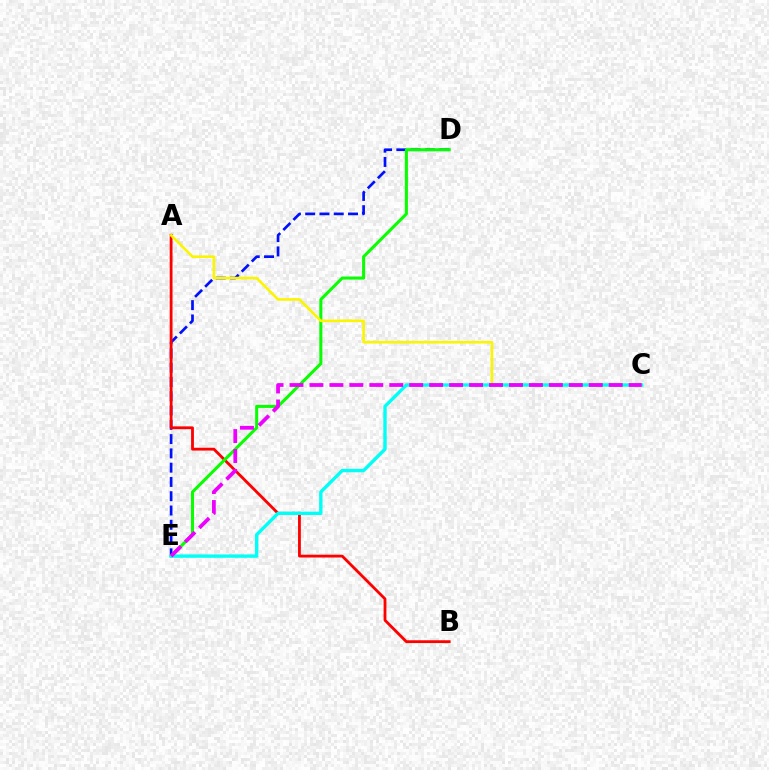{('D', 'E'): [{'color': '#0010ff', 'line_style': 'dashed', 'thickness': 1.94}, {'color': '#08ff00', 'line_style': 'solid', 'thickness': 2.19}], ('A', 'B'): [{'color': '#ff0000', 'line_style': 'solid', 'thickness': 2.03}], ('A', 'C'): [{'color': '#fcf500', 'line_style': 'solid', 'thickness': 1.88}], ('C', 'E'): [{'color': '#00fff6', 'line_style': 'solid', 'thickness': 2.43}, {'color': '#ee00ff', 'line_style': 'dashed', 'thickness': 2.71}]}